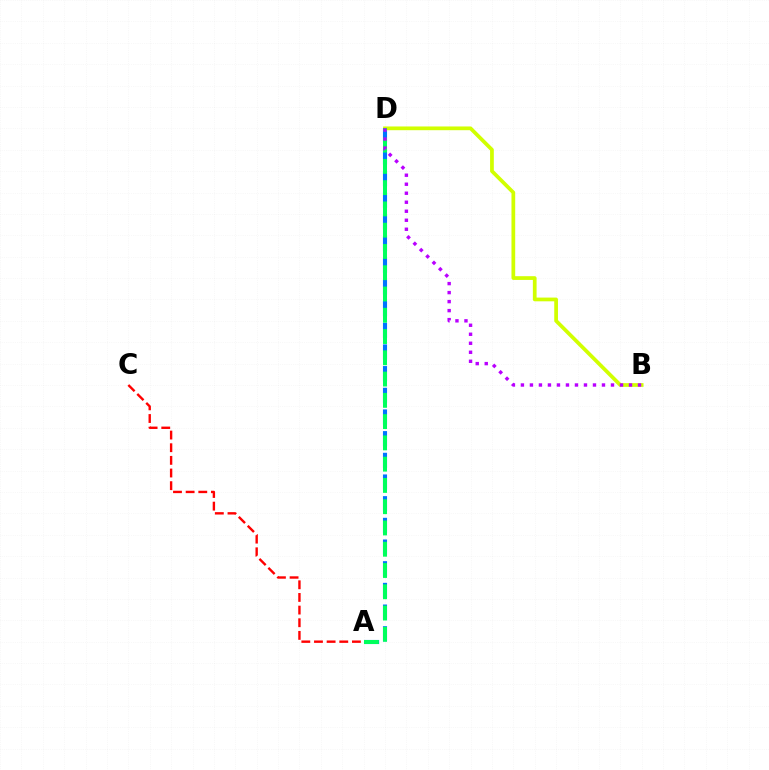{('A', 'D'): [{'color': '#0074ff', 'line_style': 'dashed', 'thickness': 2.94}, {'color': '#00ff5c', 'line_style': 'dashed', 'thickness': 2.89}], ('B', 'D'): [{'color': '#d1ff00', 'line_style': 'solid', 'thickness': 2.69}, {'color': '#b900ff', 'line_style': 'dotted', 'thickness': 2.45}], ('A', 'C'): [{'color': '#ff0000', 'line_style': 'dashed', 'thickness': 1.72}]}